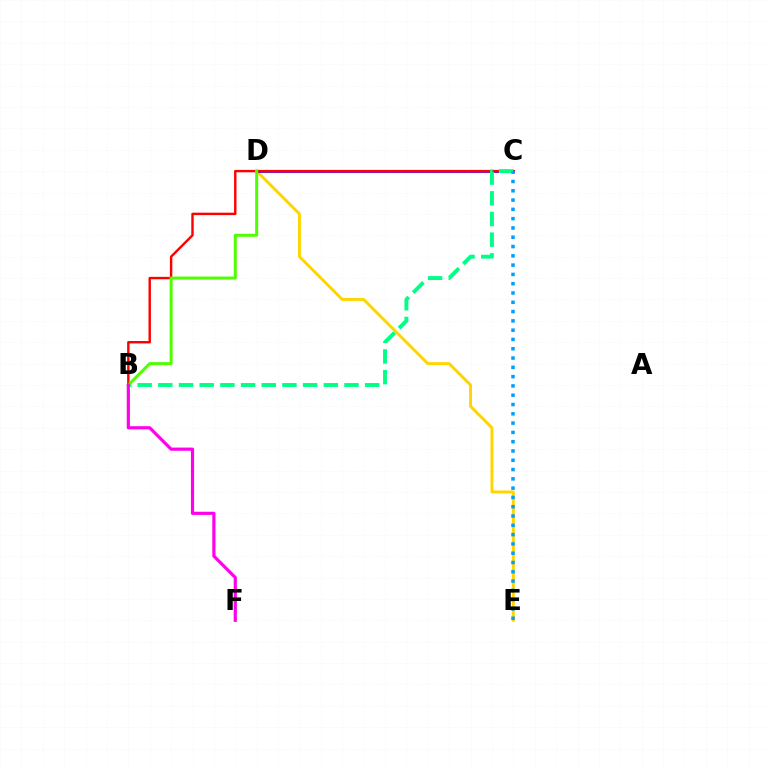{('D', 'E'): [{'color': '#ffd500', 'line_style': 'solid', 'thickness': 2.1}], ('C', 'D'): [{'color': '#3700ff', 'line_style': 'solid', 'thickness': 1.93}], ('B', 'C'): [{'color': '#ff0000', 'line_style': 'solid', 'thickness': 1.74}, {'color': '#00ff86', 'line_style': 'dashed', 'thickness': 2.81}], ('B', 'D'): [{'color': '#4fff00', 'line_style': 'solid', 'thickness': 2.17}], ('C', 'E'): [{'color': '#009eff', 'line_style': 'dotted', 'thickness': 2.52}], ('B', 'F'): [{'color': '#ff00ed', 'line_style': 'solid', 'thickness': 2.28}]}